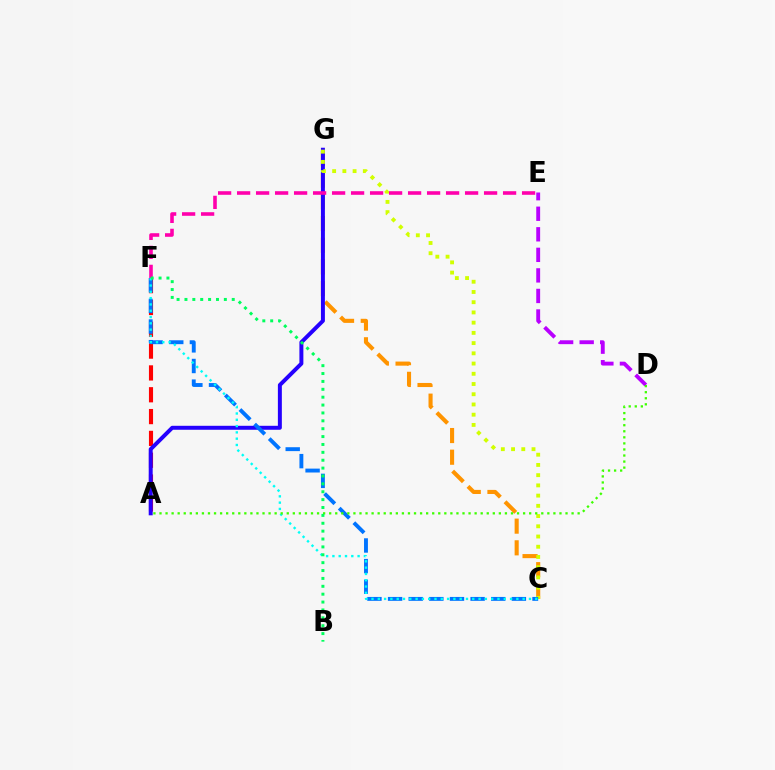{('A', 'F'): [{'color': '#ff0000', 'line_style': 'dashed', 'thickness': 2.97}], ('C', 'G'): [{'color': '#ff9400', 'line_style': 'dashed', 'thickness': 2.94}, {'color': '#d1ff00', 'line_style': 'dotted', 'thickness': 2.78}], ('A', 'G'): [{'color': '#2500ff', 'line_style': 'solid', 'thickness': 2.85}], ('E', 'F'): [{'color': '#ff00ac', 'line_style': 'dashed', 'thickness': 2.58}], ('C', 'F'): [{'color': '#0074ff', 'line_style': 'dashed', 'thickness': 2.8}, {'color': '#00fff6', 'line_style': 'dotted', 'thickness': 1.71}], ('D', 'E'): [{'color': '#b900ff', 'line_style': 'dashed', 'thickness': 2.79}], ('A', 'D'): [{'color': '#3dff00', 'line_style': 'dotted', 'thickness': 1.65}], ('B', 'F'): [{'color': '#00ff5c', 'line_style': 'dotted', 'thickness': 2.14}]}